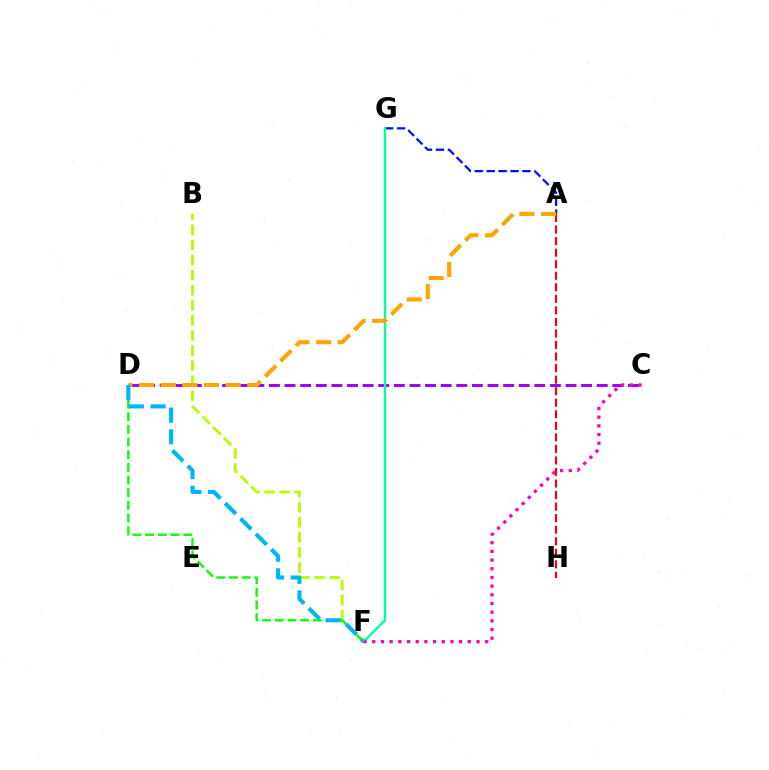{('B', 'F'): [{'color': '#b3ff00', 'line_style': 'dashed', 'thickness': 2.05}], ('A', 'G'): [{'color': '#0010ff', 'line_style': 'dashed', 'thickness': 1.62}], ('C', 'D'): [{'color': '#9b00ff', 'line_style': 'dashed', 'thickness': 2.12}], ('D', 'F'): [{'color': '#08ff00', 'line_style': 'dashed', 'thickness': 1.72}, {'color': '#00b5ff', 'line_style': 'dashed', 'thickness': 2.96}], ('A', 'H'): [{'color': '#ff0000', 'line_style': 'dashed', 'thickness': 1.57}], ('F', 'G'): [{'color': '#00ff9d', 'line_style': 'solid', 'thickness': 1.7}], ('C', 'F'): [{'color': '#ff00bd', 'line_style': 'dotted', 'thickness': 2.36}], ('A', 'D'): [{'color': '#ffa500', 'line_style': 'dashed', 'thickness': 2.94}]}